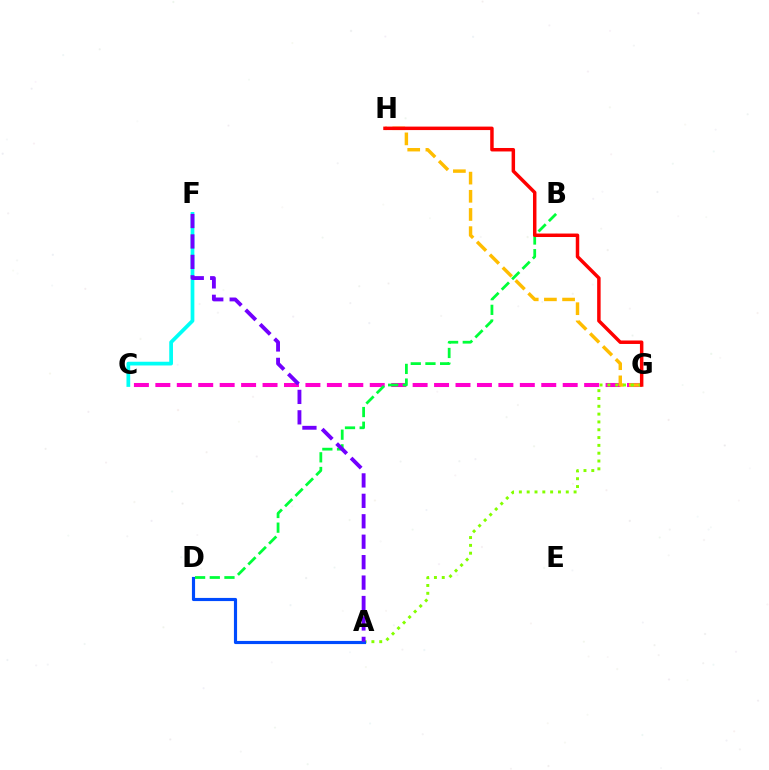{('C', 'G'): [{'color': '#ff00cf', 'line_style': 'dashed', 'thickness': 2.91}], ('G', 'H'): [{'color': '#ffbd00', 'line_style': 'dashed', 'thickness': 2.47}, {'color': '#ff0000', 'line_style': 'solid', 'thickness': 2.5}], ('A', 'G'): [{'color': '#84ff00', 'line_style': 'dotted', 'thickness': 2.12}], ('A', 'D'): [{'color': '#004bff', 'line_style': 'solid', 'thickness': 2.27}], ('C', 'F'): [{'color': '#00fff6', 'line_style': 'solid', 'thickness': 2.69}], ('B', 'D'): [{'color': '#00ff39', 'line_style': 'dashed', 'thickness': 1.99}], ('A', 'F'): [{'color': '#7200ff', 'line_style': 'dashed', 'thickness': 2.78}]}